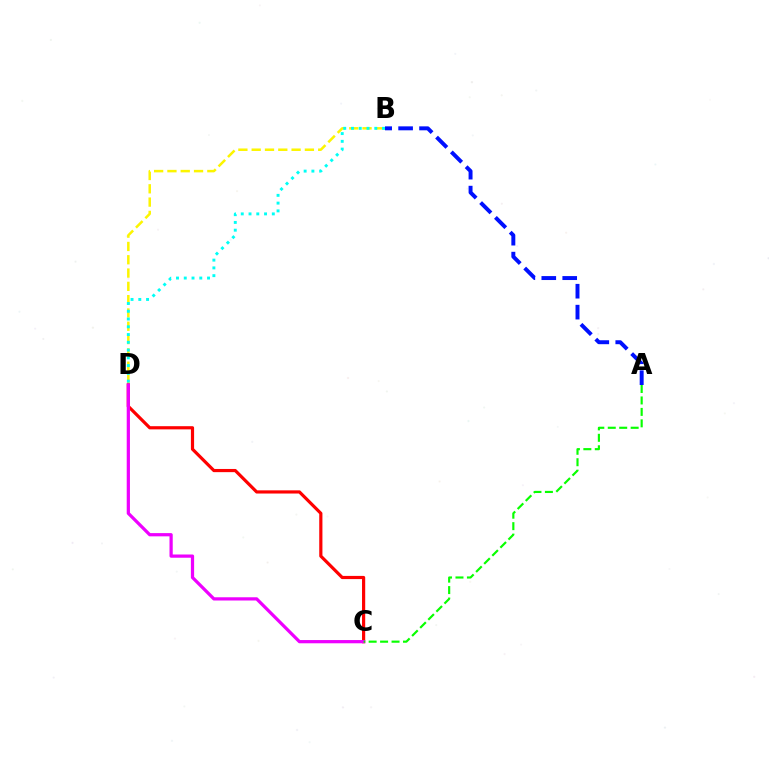{('B', 'D'): [{'color': '#fcf500', 'line_style': 'dashed', 'thickness': 1.81}, {'color': '#00fff6', 'line_style': 'dotted', 'thickness': 2.11}], ('C', 'D'): [{'color': '#ff0000', 'line_style': 'solid', 'thickness': 2.29}, {'color': '#ee00ff', 'line_style': 'solid', 'thickness': 2.33}], ('A', 'C'): [{'color': '#08ff00', 'line_style': 'dashed', 'thickness': 1.56}], ('A', 'B'): [{'color': '#0010ff', 'line_style': 'dashed', 'thickness': 2.84}]}